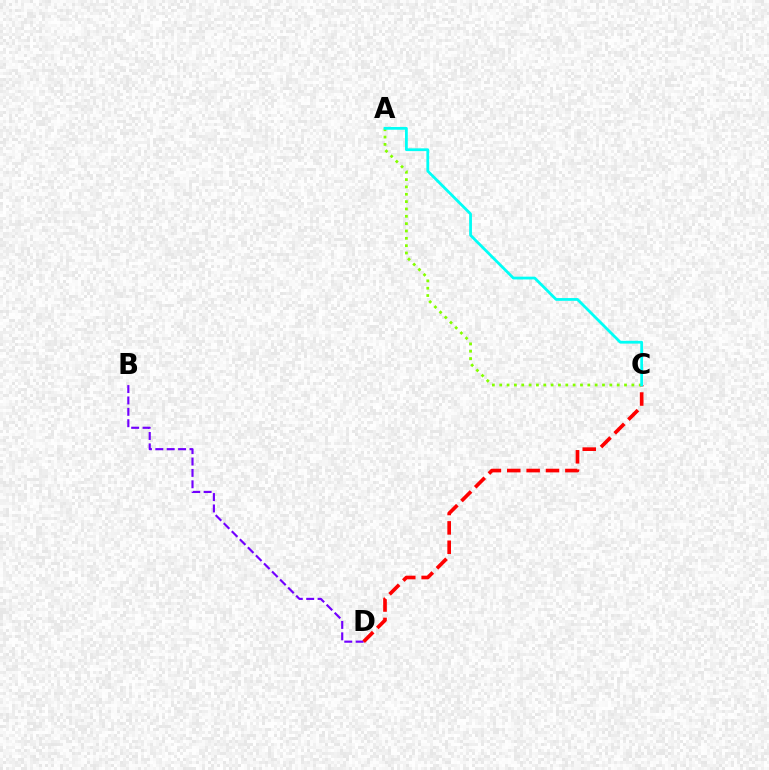{('B', 'D'): [{'color': '#7200ff', 'line_style': 'dashed', 'thickness': 1.55}], ('C', 'D'): [{'color': '#ff0000', 'line_style': 'dashed', 'thickness': 2.63}], ('A', 'C'): [{'color': '#84ff00', 'line_style': 'dotted', 'thickness': 1.99}, {'color': '#00fff6', 'line_style': 'solid', 'thickness': 2.0}]}